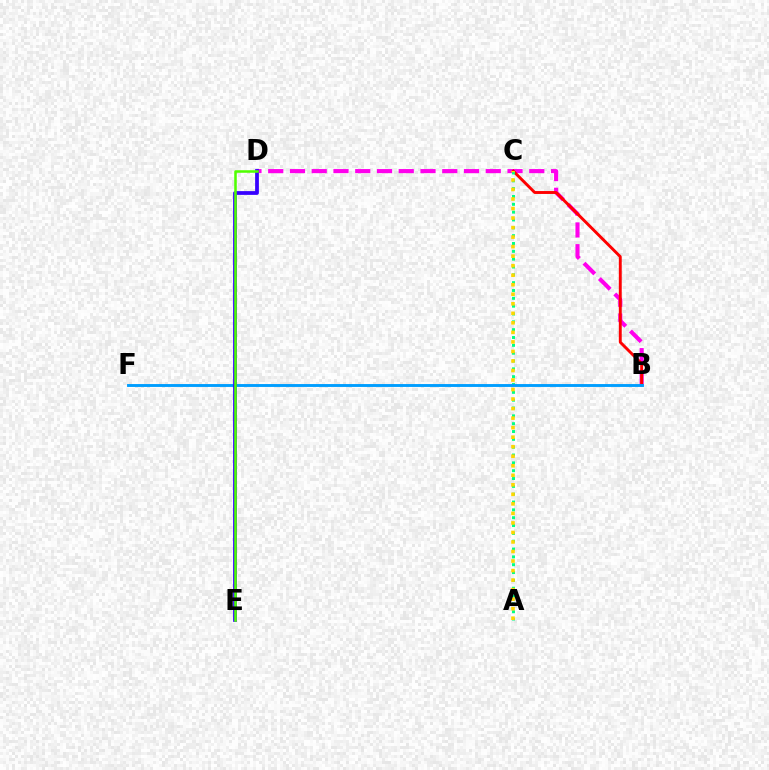{('B', 'D'): [{'color': '#ff00ed', 'line_style': 'dashed', 'thickness': 2.96}], ('B', 'C'): [{'color': '#ff0000', 'line_style': 'solid', 'thickness': 2.09}], ('A', 'C'): [{'color': '#00ff86', 'line_style': 'dotted', 'thickness': 2.13}, {'color': '#ffd500', 'line_style': 'dotted', 'thickness': 2.59}], ('B', 'F'): [{'color': '#009eff', 'line_style': 'solid', 'thickness': 2.08}], ('D', 'E'): [{'color': '#3700ff', 'line_style': 'solid', 'thickness': 2.7}, {'color': '#4fff00', 'line_style': 'solid', 'thickness': 1.82}]}